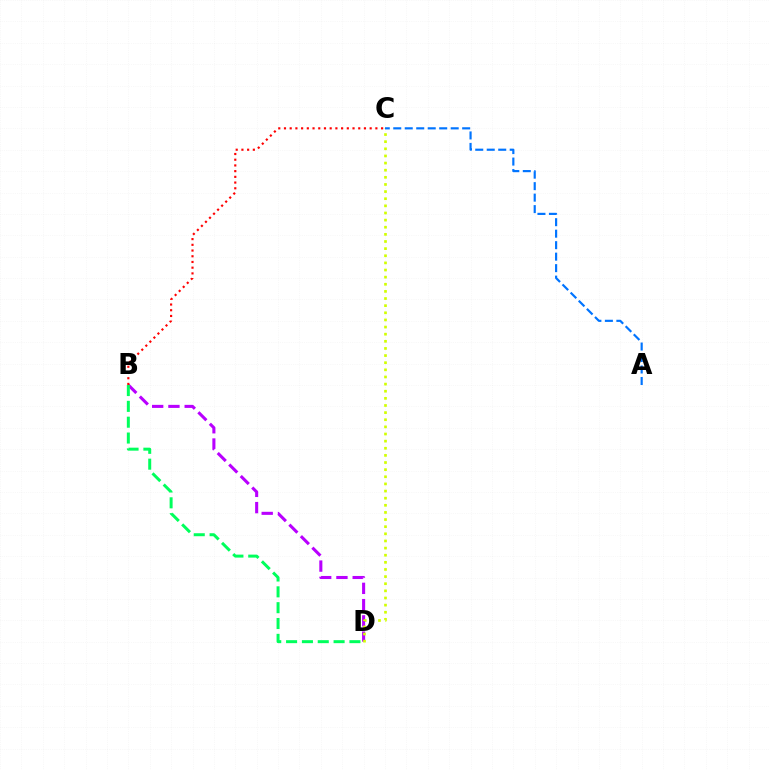{('B', 'D'): [{'color': '#b900ff', 'line_style': 'dashed', 'thickness': 2.21}, {'color': '#00ff5c', 'line_style': 'dashed', 'thickness': 2.15}], ('C', 'D'): [{'color': '#d1ff00', 'line_style': 'dotted', 'thickness': 1.94}], ('B', 'C'): [{'color': '#ff0000', 'line_style': 'dotted', 'thickness': 1.55}], ('A', 'C'): [{'color': '#0074ff', 'line_style': 'dashed', 'thickness': 1.56}]}